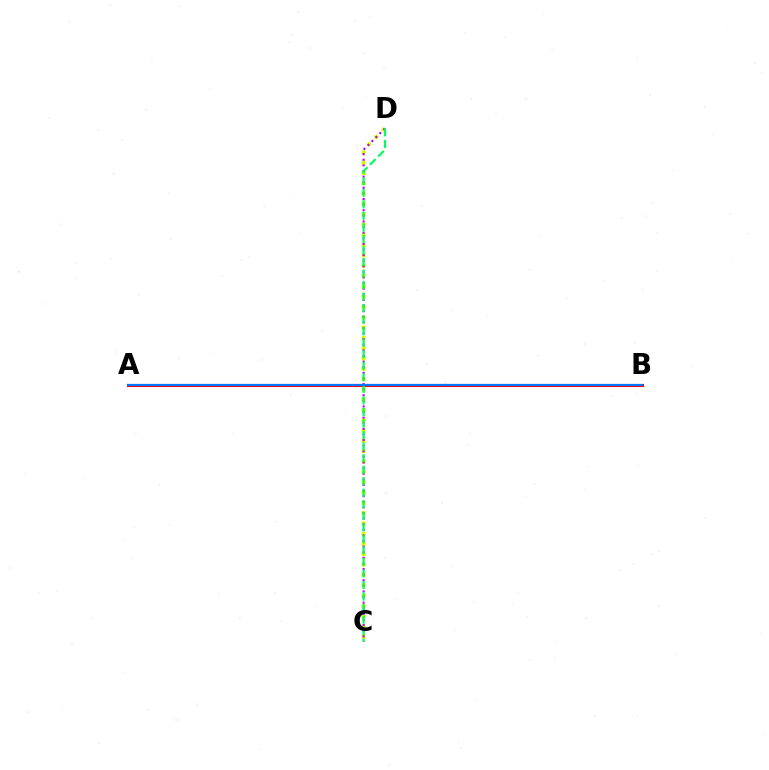{('C', 'D'): [{'color': '#d1ff00', 'line_style': 'dotted', 'thickness': 2.8}, {'color': '#b900ff', 'line_style': 'dotted', 'thickness': 1.52}, {'color': '#00ff5c', 'line_style': 'dashed', 'thickness': 1.57}], ('A', 'B'): [{'color': '#ff0000', 'line_style': 'solid', 'thickness': 2.22}, {'color': '#0074ff', 'line_style': 'solid', 'thickness': 1.57}]}